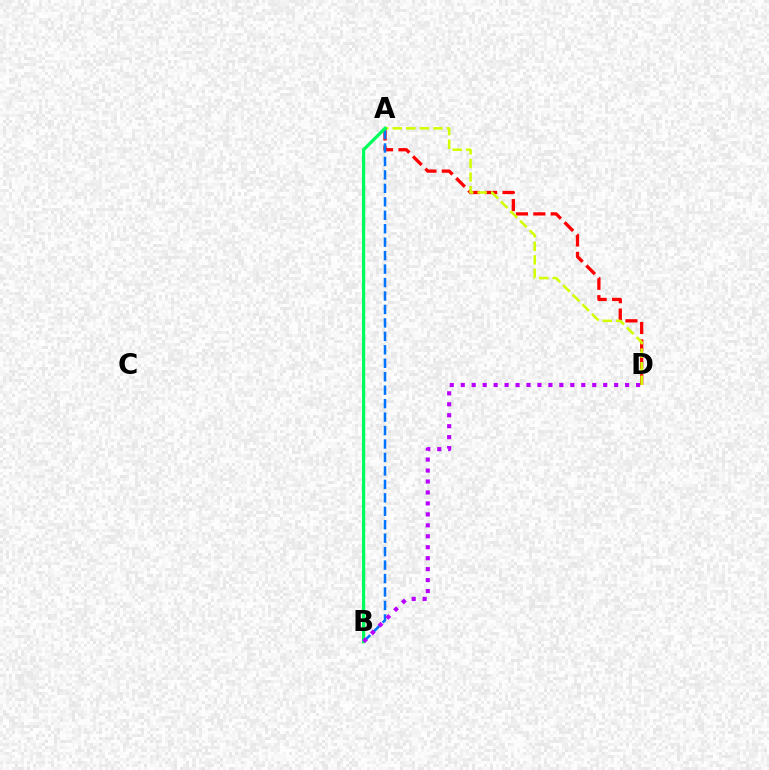{('A', 'D'): [{'color': '#ff0000', 'line_style': 'dashed', 'thickness': 2.36}, {'color': '#d1ff00', 'line_style': 'dashed', 'thickness': 1.84}], ('A', 'B'): [{'color': '#0074ff', 'line_style': 'dashed', 'thickness': 1.83}, {'color': '#00ff5c', 'line_style': 'solid', 'thickness': 2.36}], ('B', 'D'): [{'color': '#b900ff', 'line_style': 'dotted', 'thickness': 2.98}]}